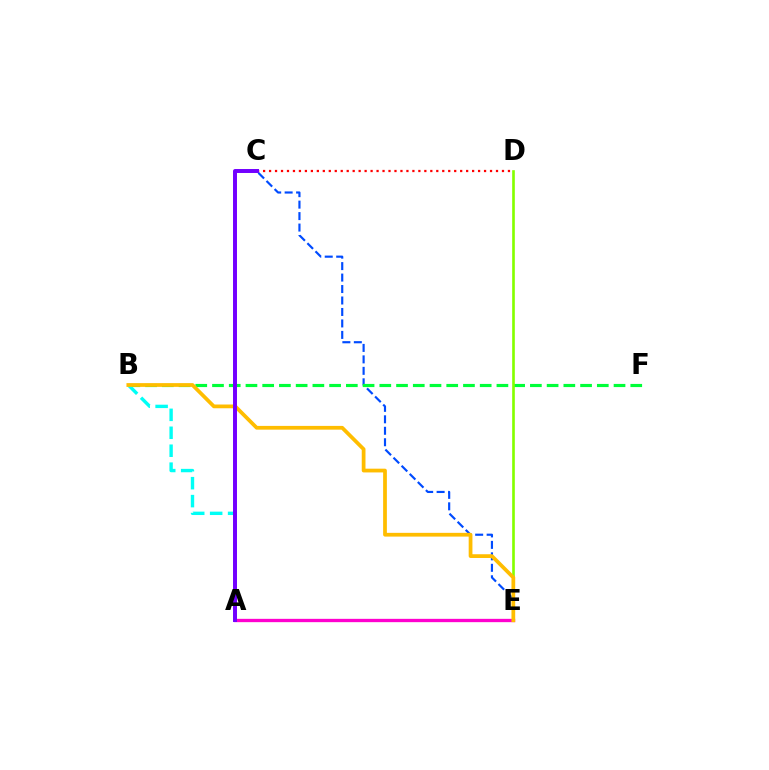{('C', 'E'): [{'color': '#004bff', 'line_style': 'dashed', 'thickness': 1.56}], ('C', 'D'): [{'color': '#ff0000', 'line_style': 'dotted', 'thickness': 1.62}], ('B', 'F'): [{'color': '#00ff39', 'line_style': 'dashed', 'thickness': 2.27}], ('A', 'E'): [{'color': '#ff00cf', 'line_style': 'solid', 'thickness': 2.39}], ('D', 'E'): [{'color': '#84ff00', 'line_style': 'solid', 'thickness': 1.91}], ('A', 'B'): [{'color': '#00fff6', 'line_style': 'dashed', 'thickness': 2.44}], ('B', 'E'): [{'color': '#ffbd00', 'line_style': 'solid', 'thickness': 2.7}], ('A', 'C'): [{'color': '#7200ff', 'line_style': 'solid', 'thickness': 2.85}]}